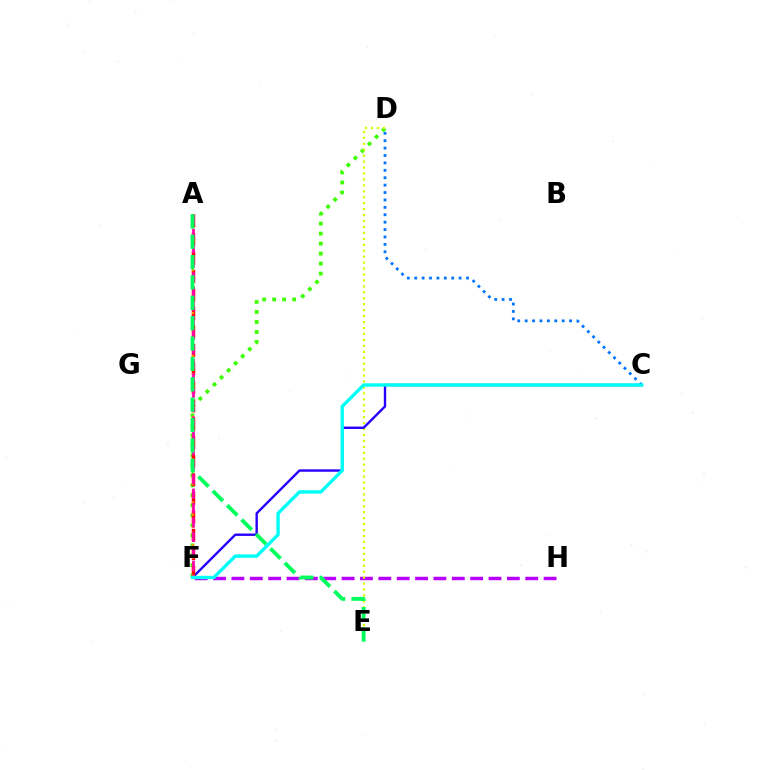{('D', 'F'): [{'color': '#3dff00', 'line_style': 'dotted', 'thickness': 2.72}], ('F', 'H'): [{'color': '#b900ff', 'line_style': 'dashed', 'thickness': 2.49}], ('C', 'D'): [{'color': '#0074ff', 'line_style': 'dotted', 'thickness': 2.01}], ('D', 'E'): [{'color': '#d1ff00', 'line_style': 'dotted', 'thickness': 1.61}], ('C', 'F'): [{'color': '#2500ff', 'line_style': 'solid', 'thickness': 1.72}, {'color': '#00fff6', 'line_style': 'solid', 'thickness': 2.44}], ('A', 'F'): [{'color': '#ff0000', 'line_style': 'dashed', 'thickness': 2.51}, {'color': '#ff9400', 'line_style': 'dotted', 'thickness': 1.66}, {'color': '#ff00ac', 'line_style': 'dashed', 'thickness': 1.96}], ('A', 'E'): [{'color': '#00ff5c', 'line_style': 'dashed', 'thickness': 2.77}]}